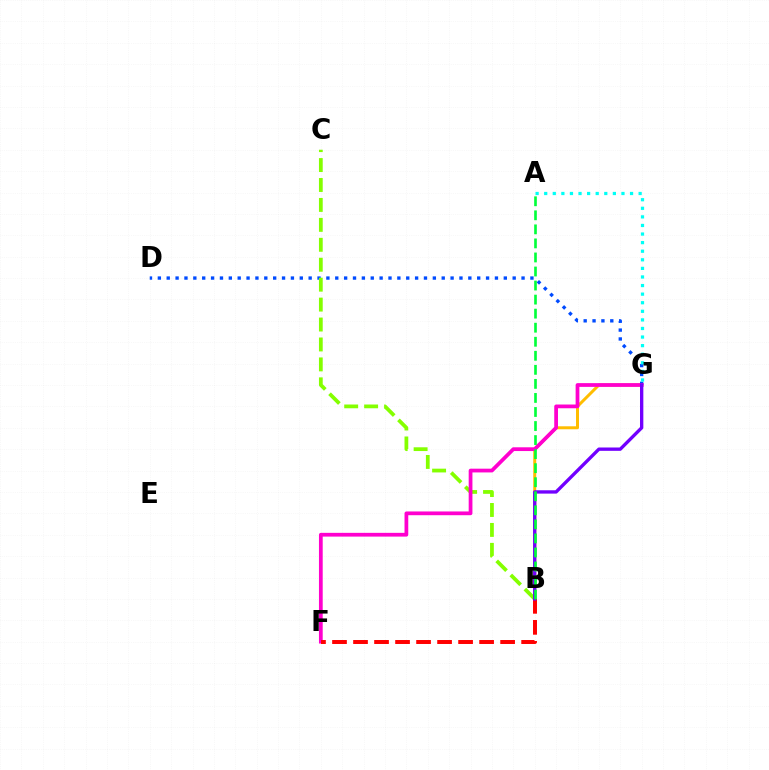{('B', 'G'): [{'color': '#ffbd00', 'line_style': 'solid', 'thickness': 2.15}, {'color': '#7200ff', 'line_style': 'solid', 'thickness': 2.4}], ('D', 'G'): [{'color': '#004bff', 'line_style': 'dotted', 'thickness': 2.41}], ('A', 'G'): [{'color': '#00fff6', 'line_style': 'dotted', 'thickness': 2.33}], ('B', 'C'): [{'color': '#84ff00', 'line_style': 'dashed', 'thickness': 2.71}], ('F', 'G'): [{'color': '#ff00cf', 'line_style': 'solid', 'thickness': 2.7}], ('B', 'F'): [{'color': '#ff0000', 'line_style': 'dashed', 'thickness': 2.85}], ('A', 'B'): [{'color': '#00ff39', 'line_style': 'dashed', 'thickness': 1.91}]}